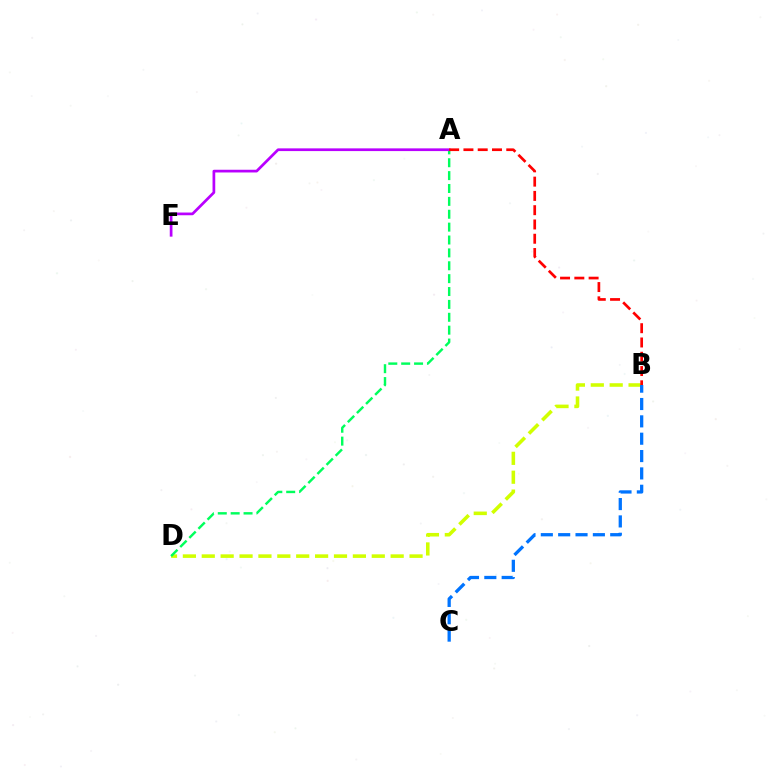{('B', 'D'): [{'color': '#d1ff00', 'line_style': 'dashed', 'thickness': 2.57}], ('B', 'C'): [{'color': '#0074ff', 'line_style': 'dashed', 'thickness': 2.36}], ('A', 'D'): [{'color': '#00ff5c', 'line_style': 'dashed', 'thickness': 1.75}], ('A', 'E'): [{'color': '#b900ff', 'line_style': 'solid', 'thickness': 1.96}], ('A', 'B'): [{'color': '#ff0000', 'line_style': 'dashed', 'thickness': 1.94}]}